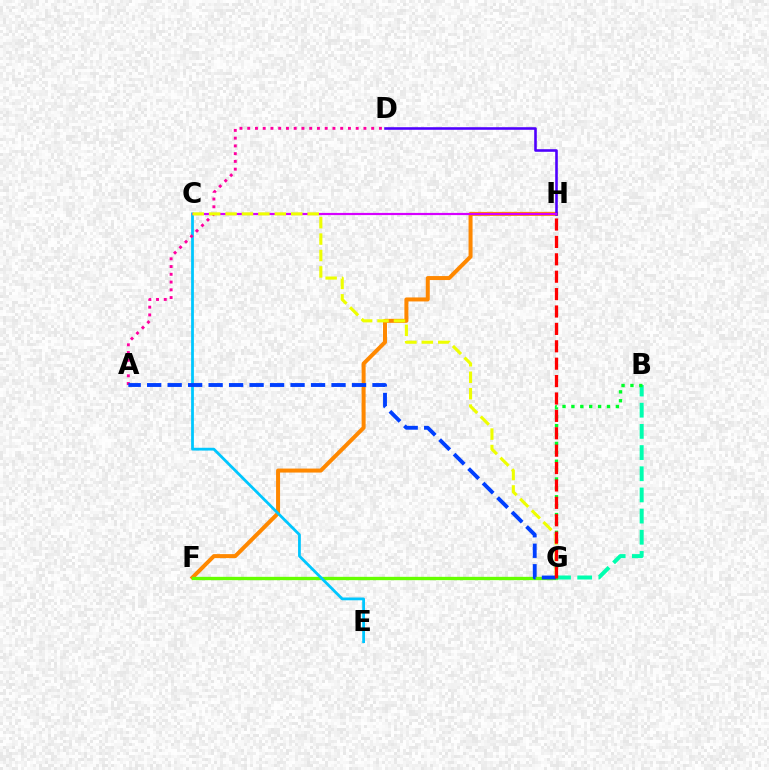{('F', 'H'): [{'color': '#ff8800', 'line_style': 'solid', 'thickness': 2.88}], ('F', 'G'): [{'color': '#66ff00', 'line_style': 'solid', 'thickness': 2.4}], ('B', 'G'): [{'color': '#00ffaf', 'line_style': 'dashed', 'thickness': 2.88}, {'color': '#00ff27', 'line_style': 'dotted', 'thickness': 2.42}], ('C', 'E'): [{'color': '#00c7ff', 'line_style': 'solid', 'thickness': 2.0}], ('D', 'H'): [{'color': '#4f00ff', 'line_style': 'solid', 'thickness': 1.87}], ('C', 'H'): [{'color': '#d600ff', 'line_style': 'solid', 'thickness': 1.57}], ('A', 'D'): [{'color': '#ff00a0', 'line_style': 'dotted', 'thickness': 2.11}], ('C', 'G'): [{'color': '#eeff00', 'line_style': 'dashed', 'thickness': 2.23}], ('A', 'G'): [{'color': '#003fff', 'line_style': 'dashed', 'thickness': 2.78}], ('G', 'H'): [{'color': '#ff0000', 'line_style': 'dashed', 'thickness': 2.36}]}